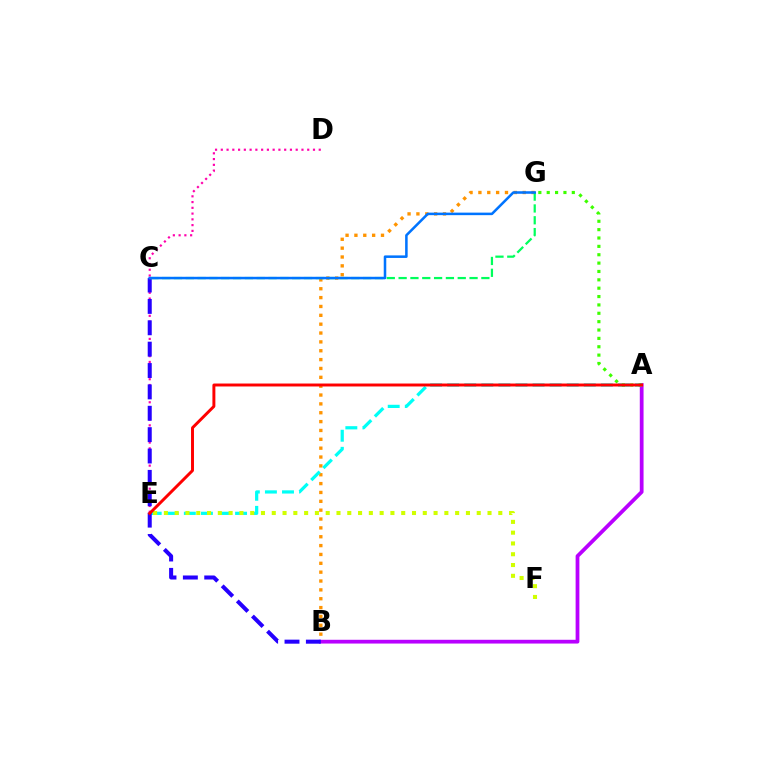{('B', 'G'): [{'color': '#ff9400', 'line_style': 'dotted', 'thickness': 2.41}], ('A', 'B'): [{'color': '#b900ff', 'line_style': 'solid', 'thickness': 2.71}], ('D', 'E'): [{'color': '#ff00ac', 'line_style': 'dotted', 'thickness': 1.57}], ('A', 'E'): [{'color': '#00fff6', 'line_style': 'dashed', 'thickness': 2.32}, {'color': '#ff0000', 'line_style': 'solid', 'thickness': 2.12}], ('B', 'C'): [{'color': '#2500ff', 'line_style': 'dashed', 'thickness': 2.9}], ('C', 'G'): [{'color': '#00ff5c', 'line_style': 'dashed', 'thickness': 1.61}, {'color': '#0074ff', 'line_style': 'solid', 'thickness': 1.83}], ('A', 'G'): [{'color': '#3dff00', 'line_style': 'dotted', 'thickness': 2.27}], ('E', 'F'): [{'color': '#d1ff00', 'line_style': 'dotted', 'thickness': 2.93}]}